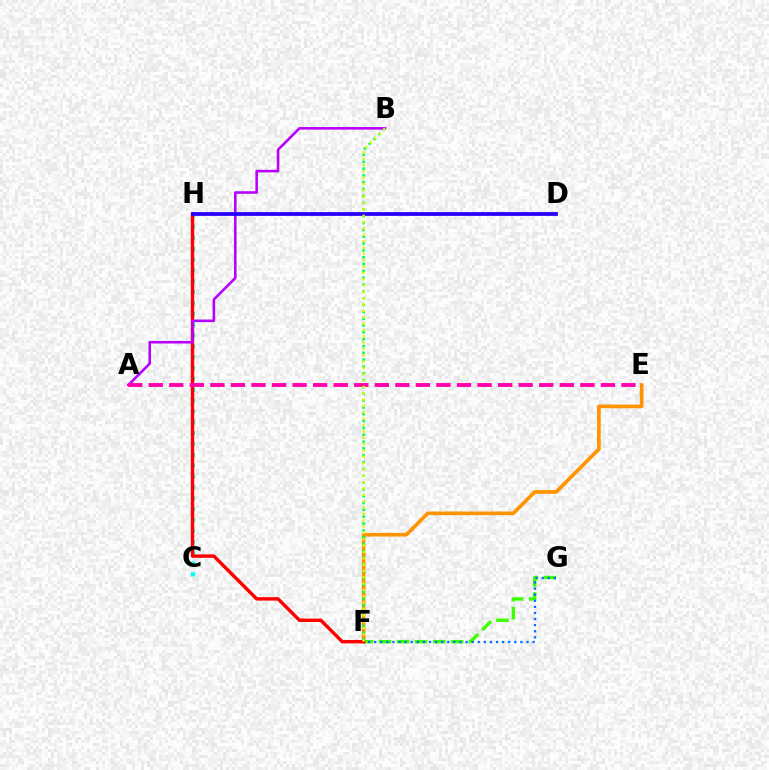{('F', 'G'): [{'color': '#3dff00', 'line_style': 'dashed', 'thickness': 2.45}, {'color': '#0074ff', 'line_style': 'dotted', 'thickness': 1.66}], ('E', 'F'): [{'color': '#ff9400', 'line_style': 'solid', 'thickness': 2.63}], ('C', 'H'): [{'color': '#00fff6', 'line_style': 'dotted', 'thickness': 2.95}], ('F', 'H'): [{'color': '#ff0000', 'line_style': 'solid', 'thickness': 2.45}], ('B', 'F'): [{'color': '#00ff5c', 'line_style': 'dotted', 'thickness': 1.85}, {'color': '#d1ff00', 'line_style': 'dotted', 'thickness': 1.72}], ('A', 'B'): [{'color': '#b900ff', 'line_style': 'solid', 'thickness': 1.86}], ('D', 'H'): [{'color': '#2500ff', 'line_style': 'solid', 'thickness': 2.71}], ('A', 'E'): [{'color': '#ff00ac', 'line_style': 'dashed', 'thickness': 2.79}]}